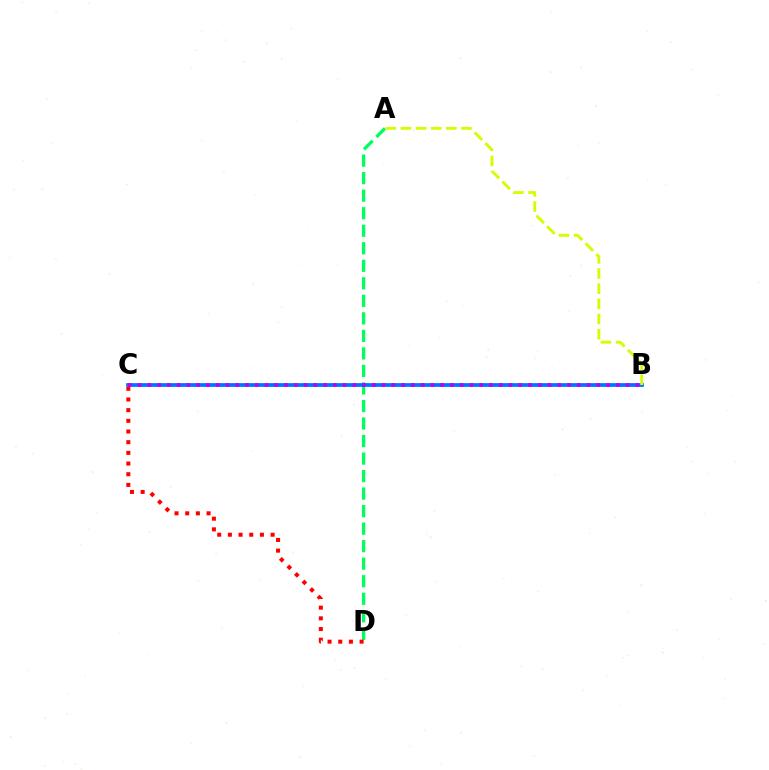{('A', 'D'): [{'color': '#00ff5c', 'line_style': 'dashed', 'thickness': 2.38}], ('B', 'C'): [{'color': '#0074ff', 'line_style': 'solid', 'thickness': 2.68}, {'color': '#b900ff', 'line_style': 'dotted', 'thickness': 2.65}], ('A', 'B'): [{'color': '#d1ff00', 'line_style': 'dashed', 'thickness': 2.06}], ('C', 'D'): [{'color': '#ff0000', 'line_style': 'dotted', 'thickness': 2.9}]}